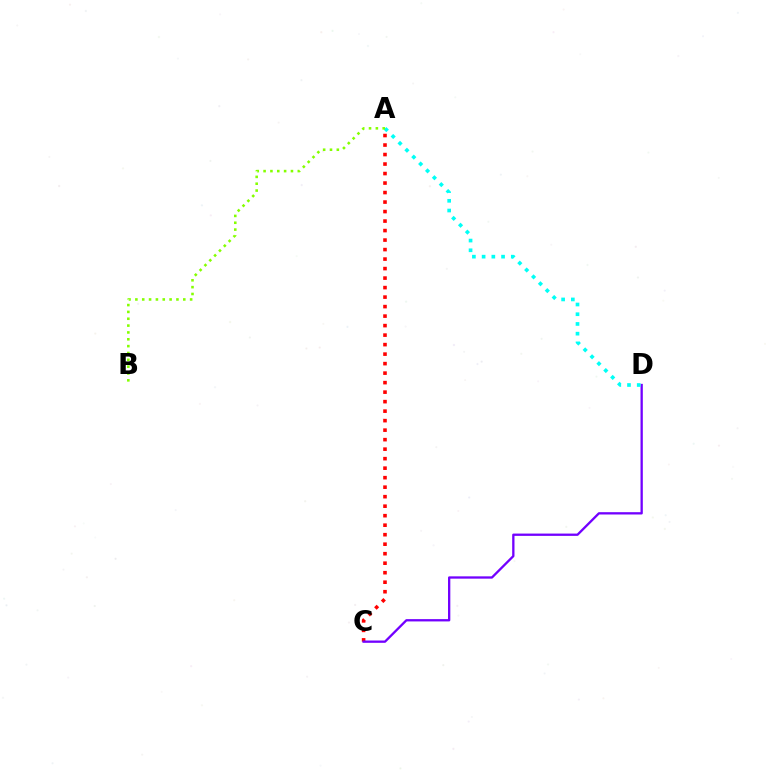{('A', 'C'): [{'color': '#ff0000', 'line_style': 'dotted', 'thickness': 2.58}], ('C', 'D'): [{'color': '#7200ff', 'line_style': 'solid', 'thickness': 1.66}], ('A', 'D'): [{'color': '#00fff6', 'line_style': 'dotted', 'thickness': 2.64}], ('A', 'B'): [{'color': '#84ff00', 'line_style': 'dotted', 'thickness': 1.86}]}